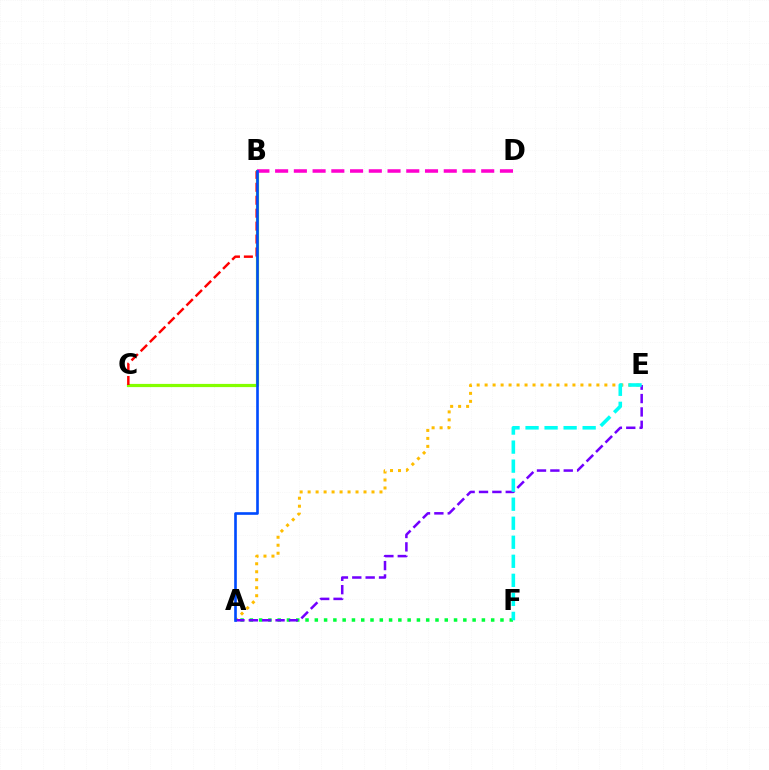{('B', 'C'): [{'color': '#84ff00', 'line_style': 'solid', 'thickness': 2.3}, {'color': '#ff0000', 'line_style': 'dashed', 'thickness': 1.76}], ('A', 'F'): [{'color': '#00ff39', 'line_style': 'dotted', 'thickness': 2.52}], ('A', 'E'): [{'color': '#ffbd00', 'line_style': 'dotted', 'thickness': 2.17}, {'color': '#7200ff', 'line_style': 'dashed', 'thickness': 1.82}], ('B', 'D'): [{'color': '#ff00cf', 'line_style': 'dashed', 'thickness': 2.55}], ('E', 'F'): [{'color': '#00fff6', 'line_style': 'dashed', 'thickness': 2.59}], ('A', 'B'): [{'color': '#004bff', 'line_style': 'solid', 'thickness': 1.9}]}